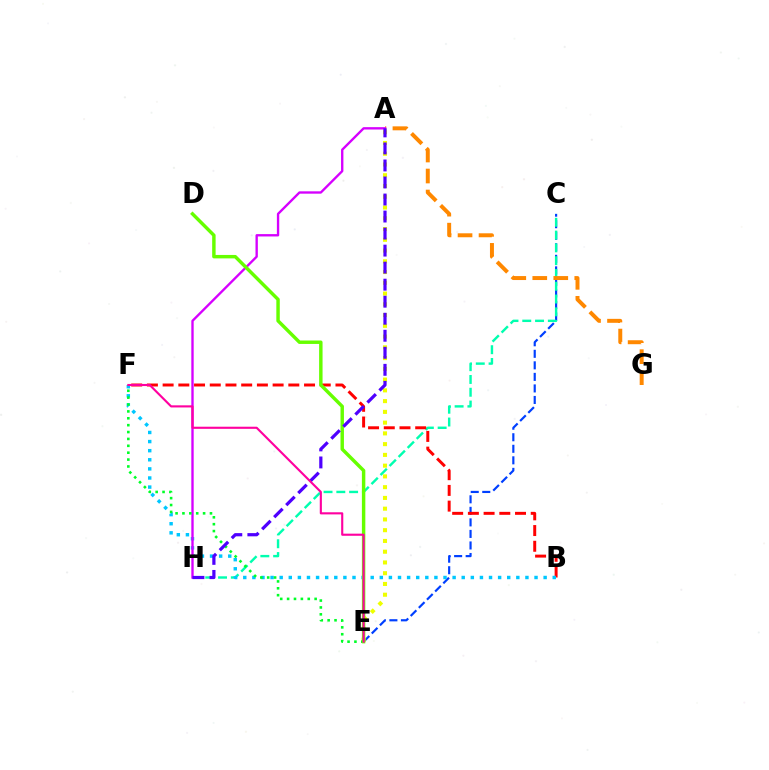{('C', 'E'): [{'color': '#003fff', 'line_style': 'dashed', 'thickness': 1.57}], ('C', 'H'): [{'color': '#00ffaf', 'line_style': 'dashed', 'thickness': 1.74}], ('B', 'F'): [{'color': '#ff0000', 'line_style': 'dashed', 'thickness': 2.13}, {'color': '#00c7ff', 'line_style': 'dotted', 'thickness': 2.47}], ('A', 'G'): [{'color': '#ff8800', 'line_style': 'dashed', 'thickness': 2.85}], ('A', 'H'): [{'color': '#d600ff', 'line_style': 'solid', 'thickness': 1.7}, {'color': '#4f00ff', 'line_style': 'dashed', 'thickness': 2.31}], ('A', 'E'): [{'color': '#eeff00', 'line_style': 'dotted', 'thickness': 2.92}], ('E', 'F'): [{'color': '#00ff27', 'line_style': 'dotted', 'thickness': 1.87}, {'color': '#ff00a0', 'line_style': 'solid', 'thickness': 1.53}], ('D', 'E'): [{'color': '#66ff00', 'line_style': 'solid', 'thickness': 2.48}]}